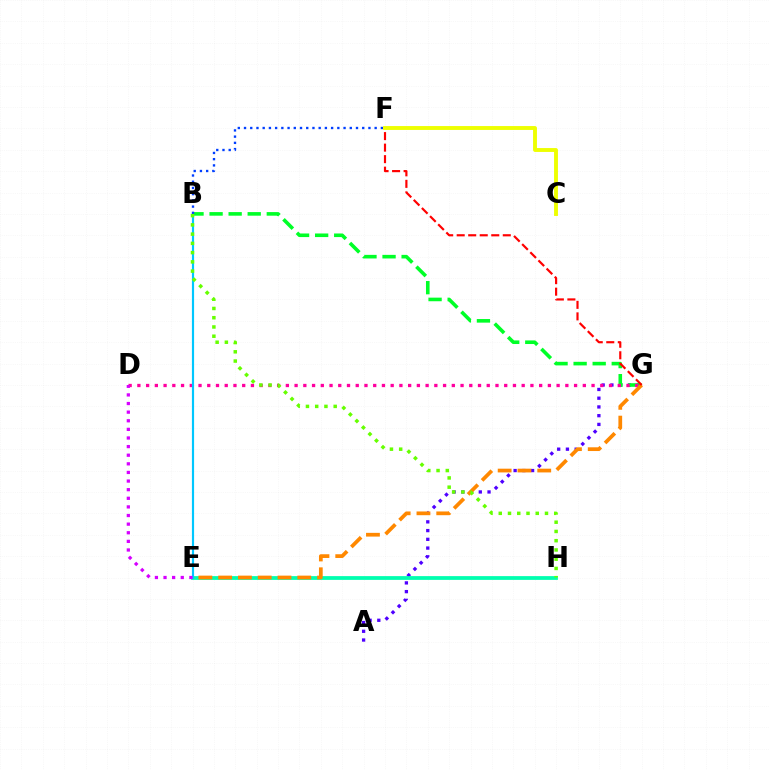{('A', 'G'): [{'color': '#4f00ff', 'line_style': 'dotted', 'thickness': 2.37}], ('B', 'G'): [{'color': '#00ff27', 'line_style': 'dashed', 'thickness': 2.59}], ('E', 'H'): [{'color': '#00ffaf', 'line_style': 'solid', 'thickness': 2.71}], ('D', 'G'): [{'color': '#ff00a0', 'line_style': 'dotted', 'thickness': 2.37}], ('B', 'E'): [{'color': '#00c7ff', 'line_style': 'solid', 'thickness': 1.57}], ('E', 'G'): [{'color': '#ff8800', 'line_style': 'dashed', 'thickness': 2.69}], ('F', 'G'): [{'color': '#ff0000', 'line_style': 'dashed', 'thickness': 1.57}], ('B', 'F'): [{'color': '#003fff', 'line_style': 'dotted', 'thickness': 1.69}], ('D', 'E'): [{'color': '#d600ff', 'line_style': 'dotted', 'thickness': 2.34}], ('B', 'H'): [{'color': '#66ff00', 'line_style': 'dotted', 'thickness': 2.51}], ('C', 'F'): [{'color': '#eeff00', 'line_style': 'solid', 'thickness': 2.79}]}